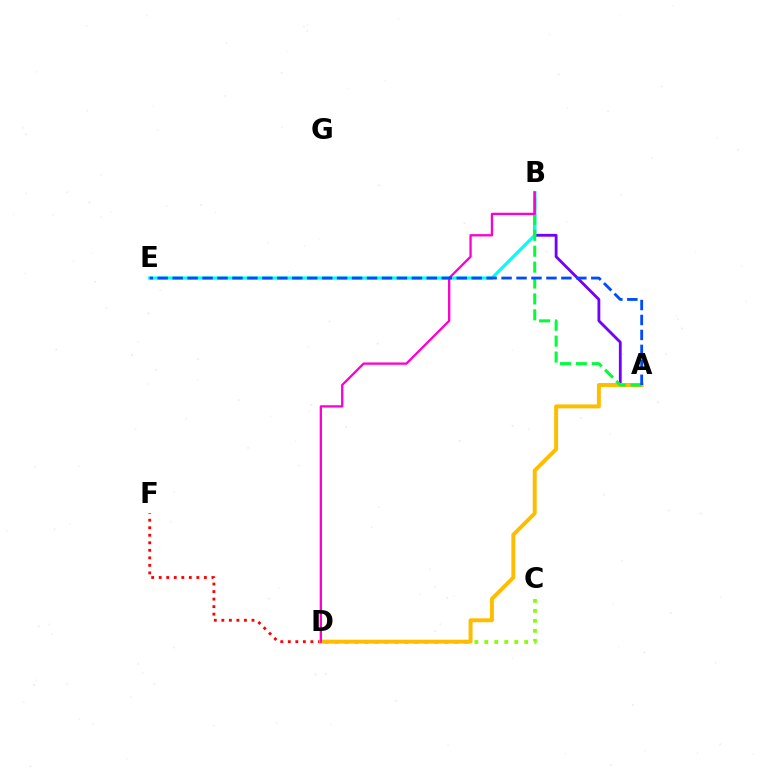{('C', 'D'): [{'color': '#84ff00', 'line_style': 'dotted', 'thickness': 2.71}], ('D', 'F'): [{'color': '#ff0000', 'line_style': 'dotted', 'thickness': 2.05}], ('A', 'B'): [{'color': '#7200ff', 'line_style': 'solid', 'thickness': 2.02}, {'color': '#00ff39', 'line_style': 'dashed', 'thickness': 2.16}], ('B', 'E'): [{'color': '#00fff6', 'line_style': 'solid', 'thickness': 2.3}], ('A', 'D'): [{'color': '#ffbd00', 'line_style': 'solid', 'thickness': 2.84}], ('B', 'D'): [{'color': '#ff00cf', 'line_style': 'solid', 'thickness': 1.66}], ('A', 'E'): [{'color': '#004bff', 'line_style': 'dashed', 'thickness': 2.03}]}